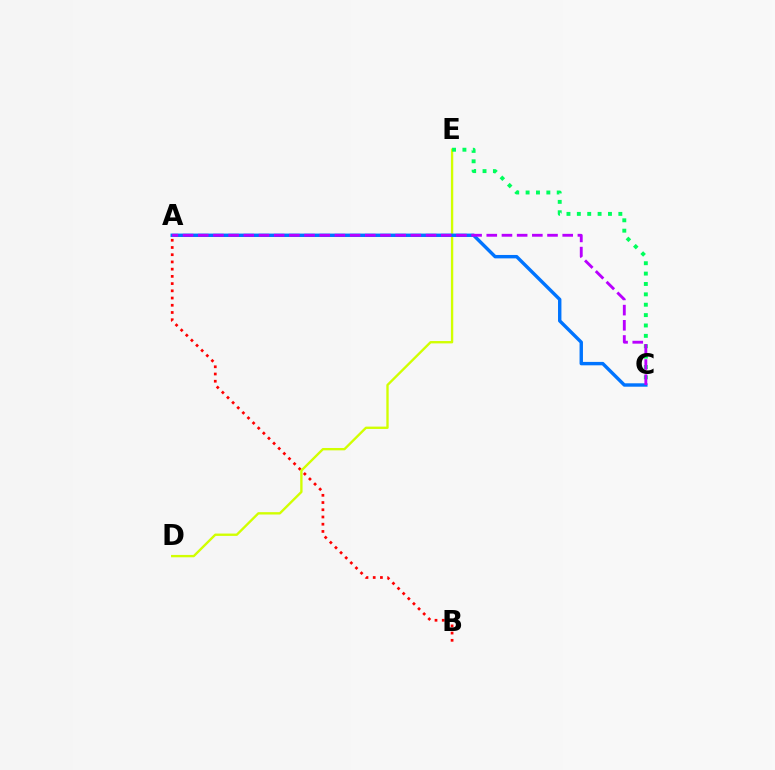{('A', 'B'): [{'color': '#ff0000', 'line_style': 'dotted', 'thickness': 1.96}], ('D', 'E'): [{'color': '#d1ff00', 'line_style': 'solid', 'thickness': 1.7}], ('C', 'E'): [{'color': '#00ff5c', 'line_style': 'dotted', 'thickness': 2.82}], ('A', 'C'): [{'color': '#0074ff', 'line_style': 'solid', 'thickness': 2.45}, {'color': '#b900ff', 'line_style': 'dashed', 'thickness': 2.06}]}